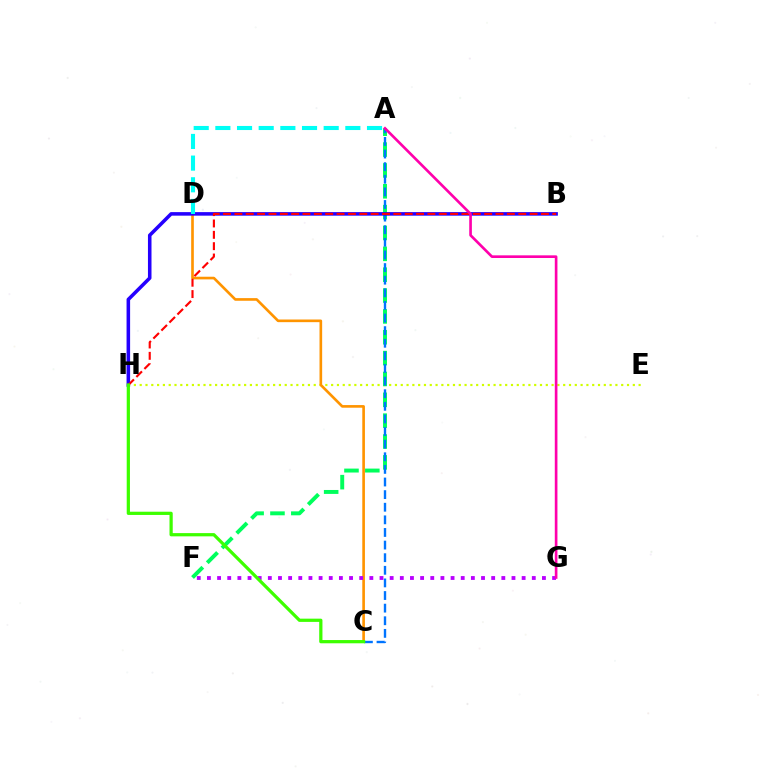{('E', 'H'): [{'color': '#d1ff00', 'line_style': 'dotted', 'thickness': 1.58}], ('A', 'F'): [{'color': '#00ff5c', 'line_style': 'dashed', 'thickness': 2.83}], ('A', 'C'): [{'color': '#0074ff', 'line_style': 'dashed', 'thickness': 1.71}], ('C', 'D'): [{'color': '#ff9400', 'line_style': 'solid', 'thickness': 1.91}], ('B', 'H'): [{'color': '#2500ff', 'line_style': 'solid', 'thickness': 2.55}, {'color': '#ff0000', 'line_style': 'dashed', 'thickness': 1.54}], ('F', 'G'): [{'color': '#b900ff', 'line_style': 'dotted', 'thickness': 2.76}], ('C', 'H'): [{'color': '#3dff00', 'line_style': 'solid', 'thickness': 2.33}], ('A', 'D'): [{'color': '#00fff6', 'line_style': 'dashed', 'thickness': 2.94}], ('A', 'G'): [{'color': '#ff00ac', 'line_style': 'solid', 'thickness': 1.91}]}